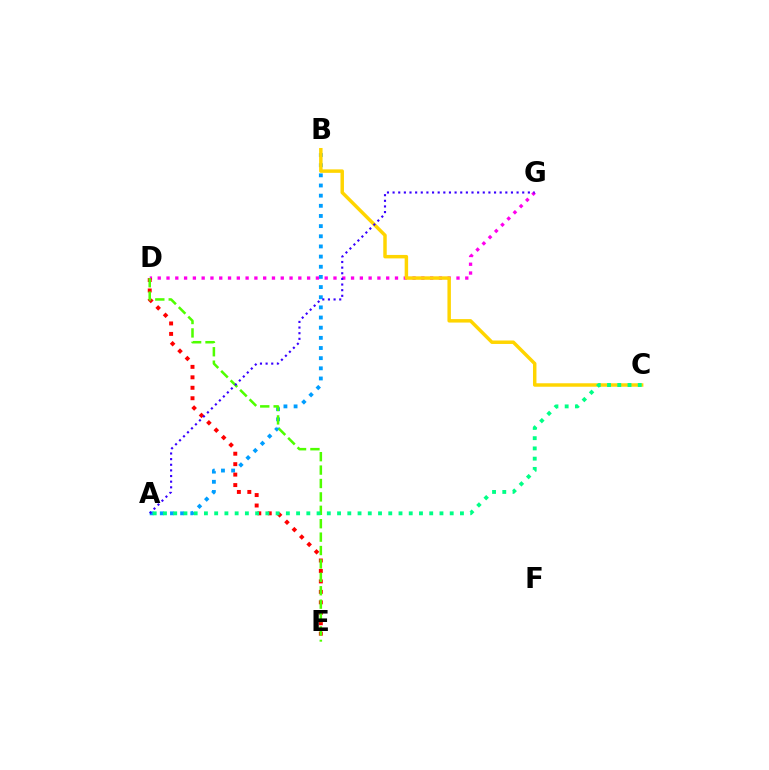{('A', 'B'): [{'color': '#009eff', 'line_style': 'dotted', 'thickness': 2.76}], ('D', 'G'): [{'color': '#ff00ed', 'line_style': 'dotted', 'thickness': 2.39}], ('D', 'E'): [{'color': '#ff0000', 'line_style': 'dotted', 'thickness': 2.84}, {'color': '#4fff00', 'line_style': 'dashed', 'thickness': 1.82}], ('B', 'C'): [{'color': '#ffd500', 'line_style': 'solid', 'thickness': 2.5}], ('A', 'C'): [{'color': '#00ff86', 'line_style': 'dotted', 'thickness': 2.78}], ('A', 'G'): [{'color': '#3700ff', 'line_style': 'dotted', 'thickness': 1.53}]}